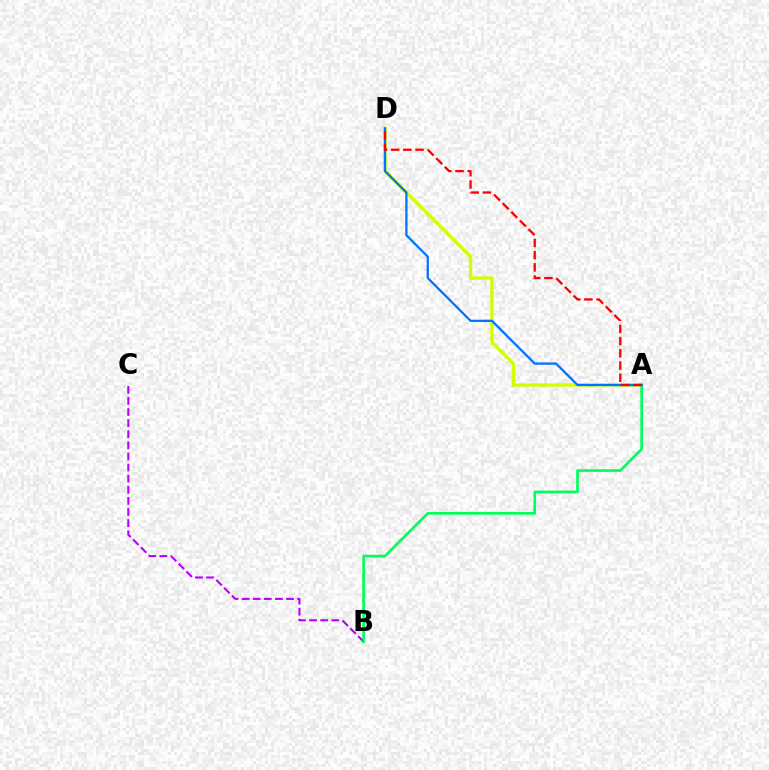{('B', 'C'): [{'color': '#b900ff', 'line_style': 'dashed', 'thickness': 1.51}], ('A', 'D'): [{'color': '#d1ff00', 'line_style': 'solid', 'thickness': 2.4}, {'color': '#0074ff', 'line_style': 'solid', 'thickness': 1.63}, {'color': '#ff0000', 'line_style': 'dashed', 'thickness': 1.66}], ('A', 'B'): [{'color': '#00ff5c', 'line_style': 'solid', 'thickness': 1.93}]}